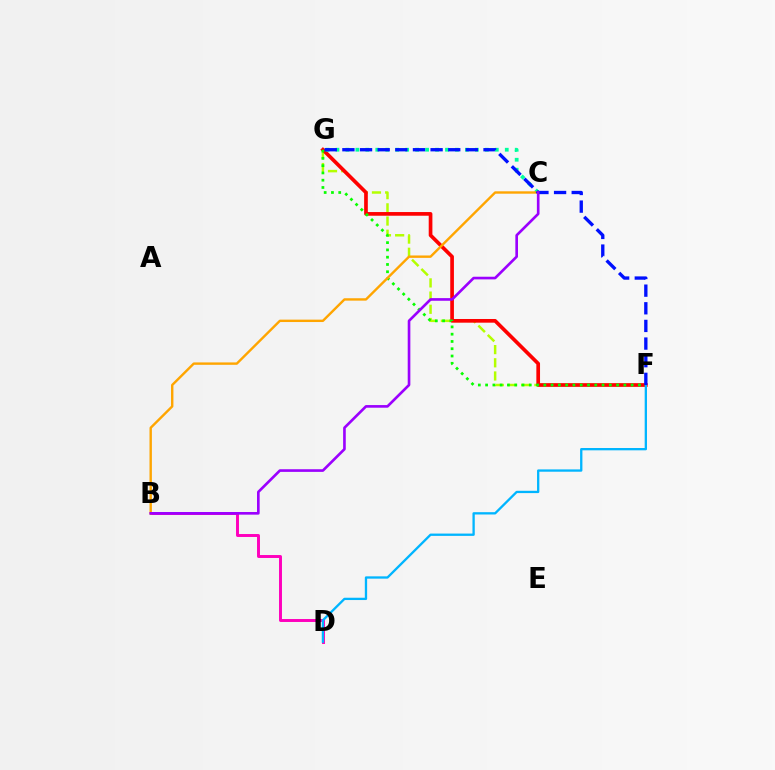{('B', 'D'): [{'color': '#ff00bd', 'line_style': 'solid', 'thickness': 2.12}], ('F', 'G'): [{'color': '#b3ff00', 'line_style': 'dashed', 'thickness': 1.79}, {'color': '#ff0000', 'line_style': 'solid', 'thickness': 2.65}, {'color': '#08ff00', 'line_style': 'dotted', 'thickness': 1.98}, {'color': '#0010ff', 'line_style': 'dashed', 'thickness': 2.4}], ('C', 'G'): [{'color': '#00ff9d', 'line_style': 'dotted', 'thickness': 2.71}], ('B', 'C'): [{'color': '#ffa500', 'line_style': 'solid', 'thickness': 1.72}, {'color': '#9b00ff', 'line_style': 'solid', 'thickness': 1.9}], ('D', 'F'): [{'color': '#00b5ff', 'line_style': 'solid', 'thickness': 1.66}]}